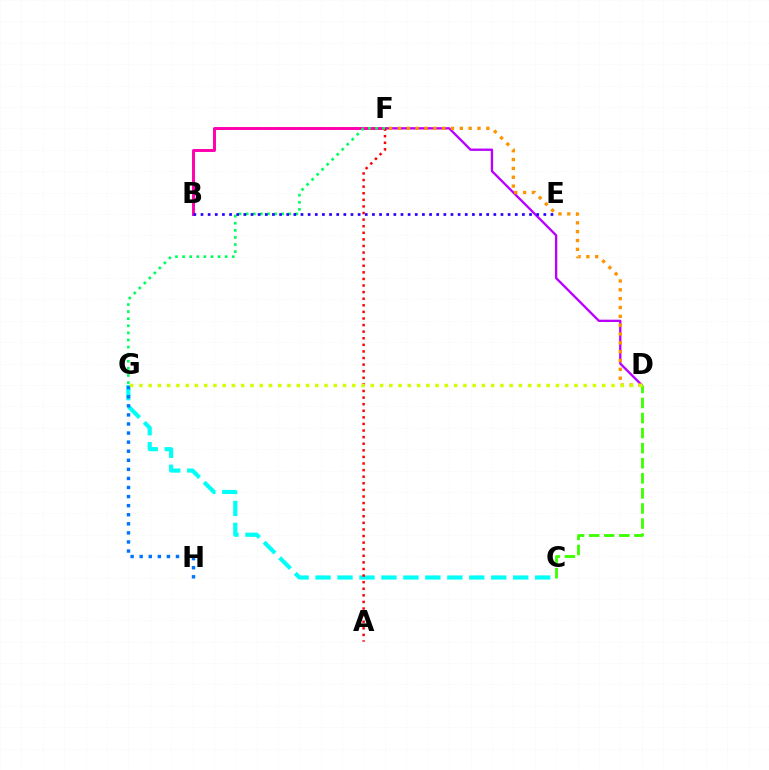{('D', 'F'): [{'color': '#b900ff', 'line_style': 'solid', 'thickness': 1.68}, {'color': '#ff9400', 'line_style': 'dotted', 'thickness': 2.4}], ('C', 'G'): [{'color': '#00fff6', 'line_style': 'dashed', 'thickness': 2.98}], ('B', 'F'): [{'color': '#ff00ac', 'line_style': 'solid', 'thickness': 2.12}], ('A', 'F'): [{'color': '#ff0000', 'line_style': 'dotted', 'thickness': 1.79}], ('C', 'D'): [{'color': '#3dff00', 'line_style': 'dashed', 'thickness': 2.05}], ('F', 'G'): [{'color': '#00ff5c', 'line_style': 'dotted', 'thickness': 1.93}], ('B', 'E'): [{'color': '#2500ff', 'line_style': 'dotted', 'thickness': 1.94}], ('G', 'H'): [{'color': '#0074ff', 'line_style': 'dotted', 'thickness': 2.47}], ('D', 'G'): [{'color': '#d1ff00', 'line_style': 'dotted', 'thickness': 2.52}]}